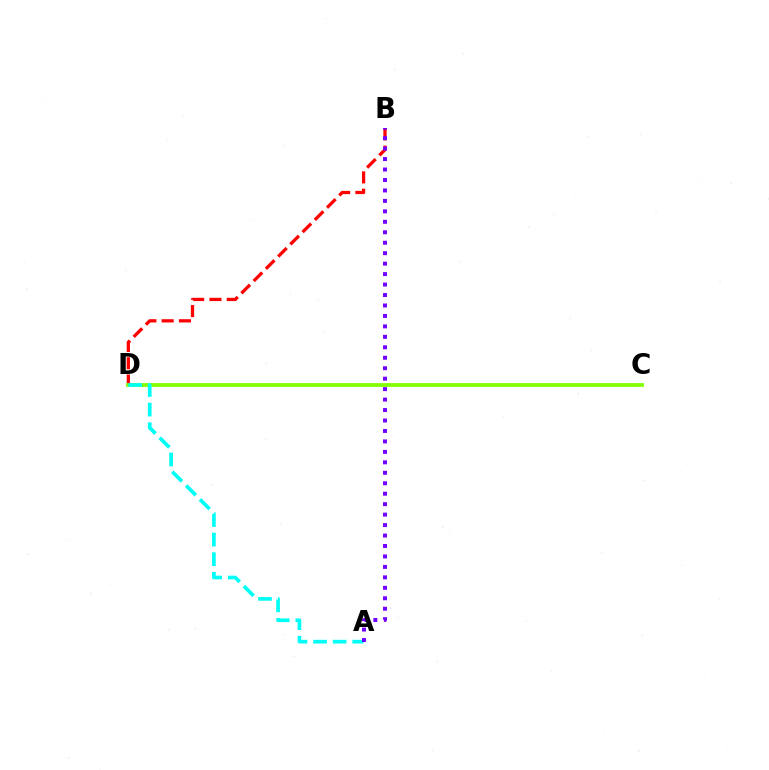{('B', 'D'): [{'color': '#ff0000', 'line_style': 'dashed', 'thickness': 2.35}], ('C', 'D'): [{'color': '#84ff00', 'line_style': 'solid', 'thickness': 2.72}], ('A', 'D'): [{'color': '#00fff6', 'line_style': 'dashed', 'thickness': 2.66}], ('A', 'B'): [{'color': '#7200ff', 'line_style': 'dotted', 'thickness': 2.84}]}